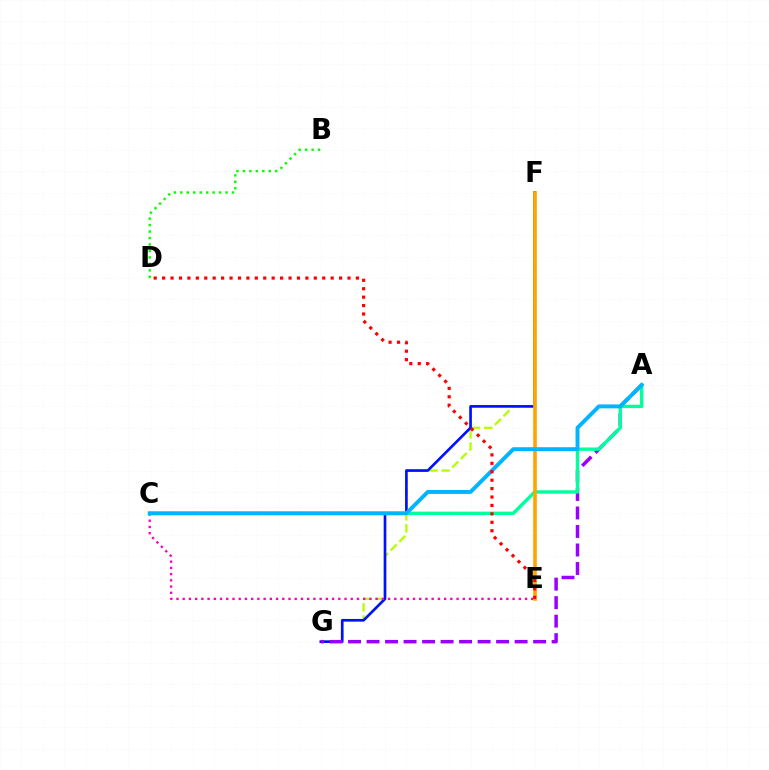{('F', 'G'): [{'color': '#b3ff00', 'line_style': 'dashed', 'thickness': 1.65}, {'color': '#0010ff', 'line_style': 'solid', 'thickness': 1.92}], ('B', 'D'): [{'color': '#08ff00', 'line_style': 'dotted', 'thickness': 1.76}], ('C', 'E'): [{'color': '#ff00bd', 'line_style': 'dotted', 'thickness': 1.69}], ('A', 'G'): [{'color': '#9b00ff', 'line_style': 'dashed', 'thickness': 2.51}], ('A', 'C'): [{'color': '#00ff9d', 'line_style': 'solid', 'thickness': 2.46}, {'color': '#00b5ff', 'line_style': 'solid', 'thickness': 2.82}], ('E', 'F'): [{'color': '#ffa500', 'line_style': 'solid', 'thickness': 2.62}], ('D', 'E'): [{'color': '#ff0000', 'line_style': 'dotted', 'thickness': 2.29}]}